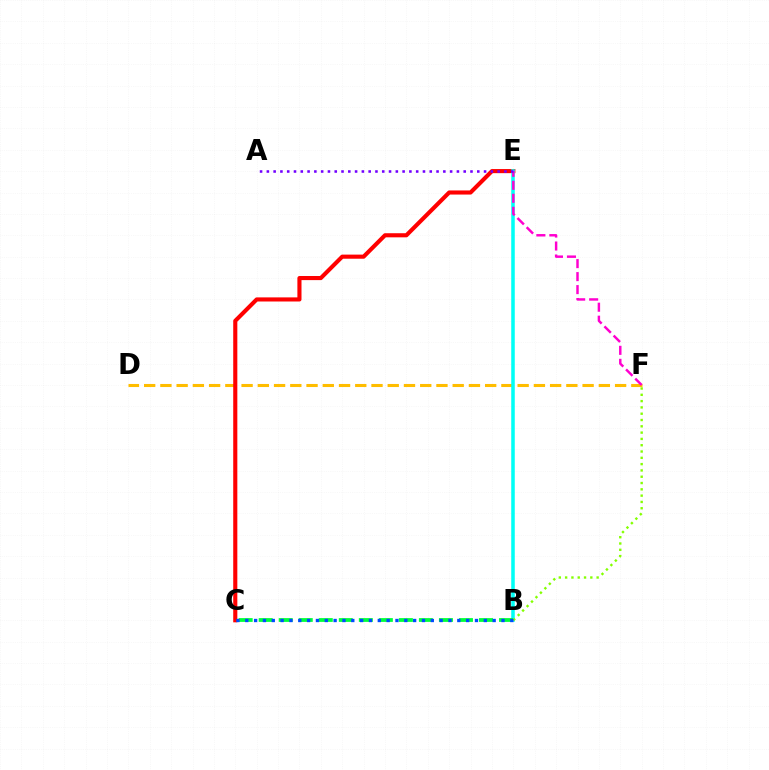{('D', 'F'): [{'color': '#ffbd00', 'line_style': 'dashed', 'thickness': 2.21}], ('C', 'E'): [{'color': '#ff0000', 'line_style': 'solid', 'thickness': 2.96}], ('B', 'E'): [{'color': '#00fff6', 'line_style': 'solid', 'thickness': 2.55}], ('E', 'F'): [{'color': '#ff00cf', 'line_style': 'dashed', 'thickness': 1.77}], ('B', 'C'): [{'color': '#00ff39', 'line_style': 'dashed', 'thickness': 2.72}, {'color': '#004bff', 'line_style': 'dotted', 'thickness': 2.4}], ('A', 'E'): [{'color': '#7200ff', 'line_style': 'dotted', 'thickness': 1.84}], ('B', 'F'): [{'color': '#84ff00', 'line_style': 'dotted', 'thickness': 1.71}]}